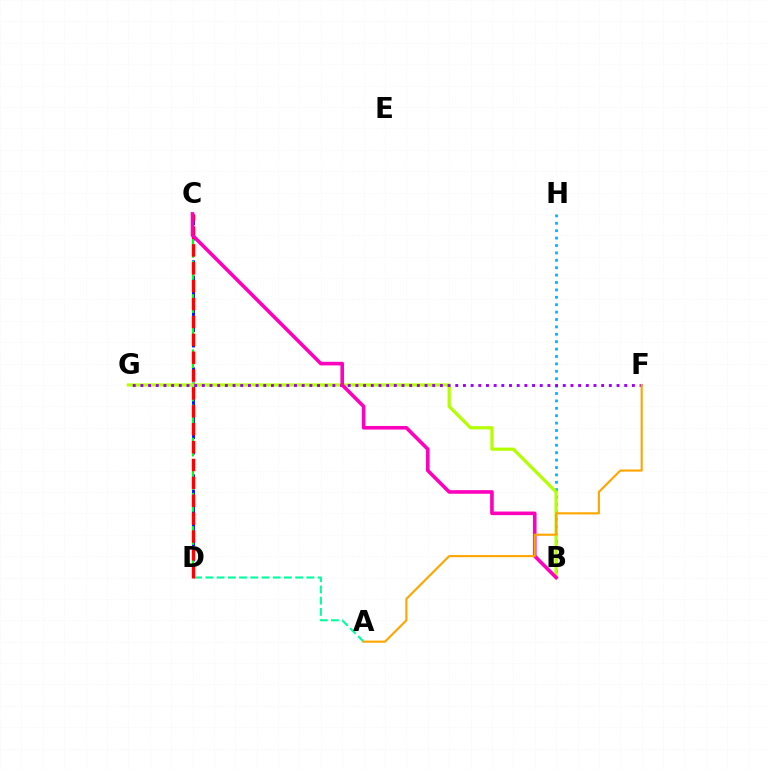{('C', 'D'): [{'color': '#0010ff', 'line_style': 'dashed', 'thickness': 2.08}, {'color': '#08ff00', 'line_style': 'dashed', 'thickness': 1.5}, {'color': '#ff0000', 'line_style': 'dashed', 'thickness': 2.43}], ('A', 'D'): [{'color': '#00ff9d', 'line_style': 'dashed', 'thickness': 1.52}], ('B', 'H'): [{'color': '#00b5ff', 'line_style': 'dotted', 'thickness': 2.01}], ('B', 'G'): [{'color': '#b3ff00', 'line_style': 'solid', 'thickness': 2.31}], ('F', 'G'): [{'color': '#9b00ff', 'line_style': 'dotted', 'thickness': 2.09}], ('B', 'C'): [{'color': '#ff00bd', 'line_style': 'solid', 'thickness': 2.59}], ('A', 'F'): [{'color': '#ffa500', 'line_style': 'solid', 'thickness': 1.53}]}